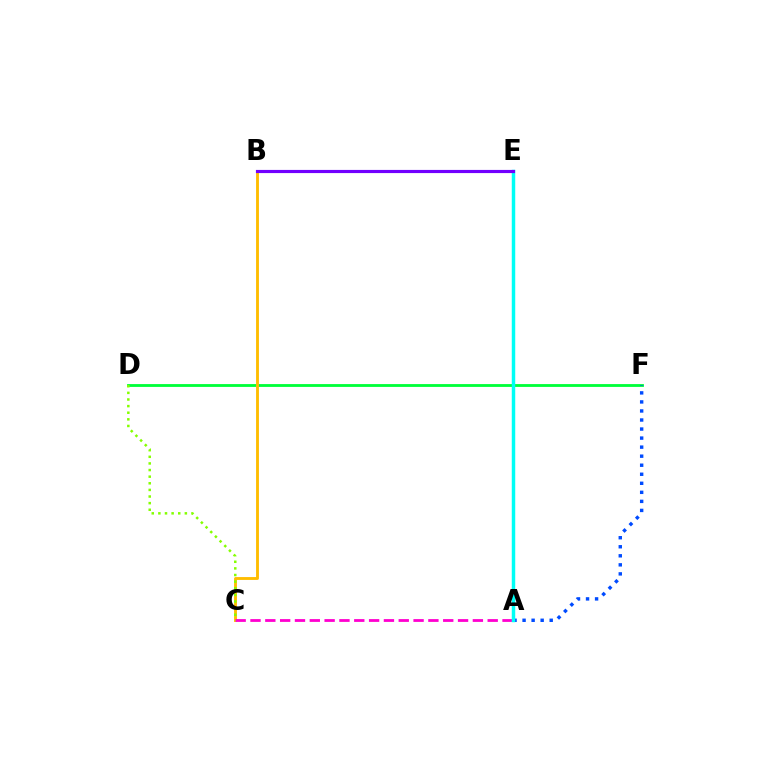{('D', 'F'): [{'color': '#00ff39', 'line_style': 'solid', 'thickness': 2.03}], ('A', 'E'): [{'color': '#ff0000', 'line_style': 'solid', 'thickness': 1.91}, {'color': '#00fff6', 'line_style': 'solid', 'thickness': 2.49}], ('B', 'C'): [{'color': '#ffbd00', 'line_style': 'solid', 'thickness': 2.06}], ('A', 'C'): [{'color': '#ff00cf', 'line_style': 'dashed', 'thickness': 2.01}], ('C', 'D'): [{'color': '#84ff00', 'line_style': 'dotted', 'thickness': 1.8}], ('A', 'F'): [{'color': '#004bff', 'line_style': 'dotted', 'thickness': 2.46}], ('B', 'E'): [{'color': '#7200ff', 'line_style': 'solid', 'thickness': 2.27}]}